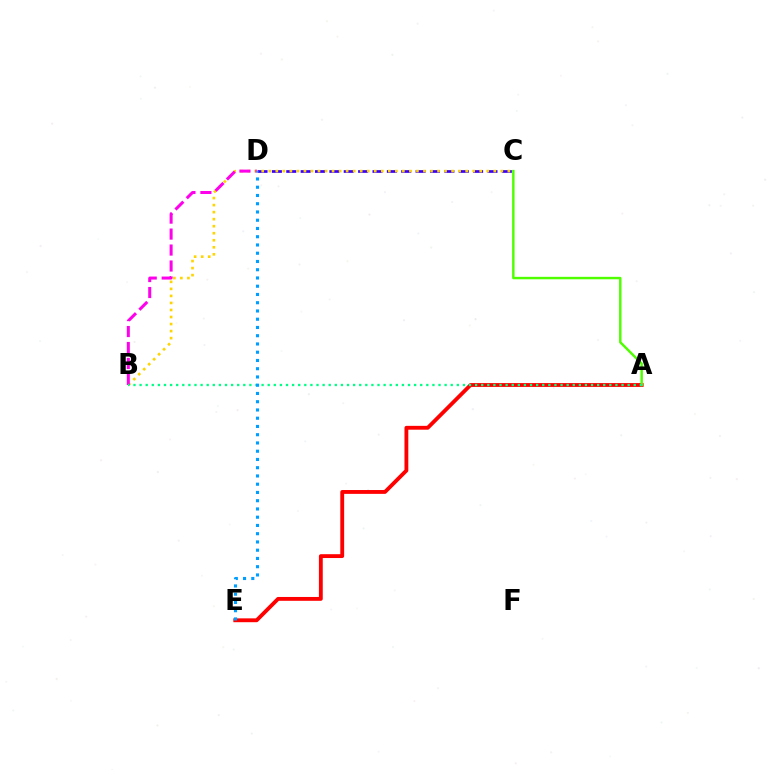{('C', 'D'): [{'color': '#3700ff', 'line_style': 'dashed', 'thickness': 1.95}], ('A', 'E'): [{'color': '#ff0000', 'line_style': 'solid', 'thickness': 2.77}], ('A', 'C'): [{'color': '#4fff00', 'line_style': 'solid', 'thickness': 1.76}], ('B', 'C'): [{'color': '#ffd500', 'line_style': 'dotted', 'thickness': 1.91}], ('B', 'D'): [{'color': '#ff00ed', 'line_style': 'dashed', 'thickness': 2.17}], ('A', 'B'): [{'color': '#00ff86', 'line_style': 'dotted', 'thickness': 1.66}], ('D', 'E'): [{'color': '#009eff', 'line_style': 'dotted', 'thickness': 2.24}]}